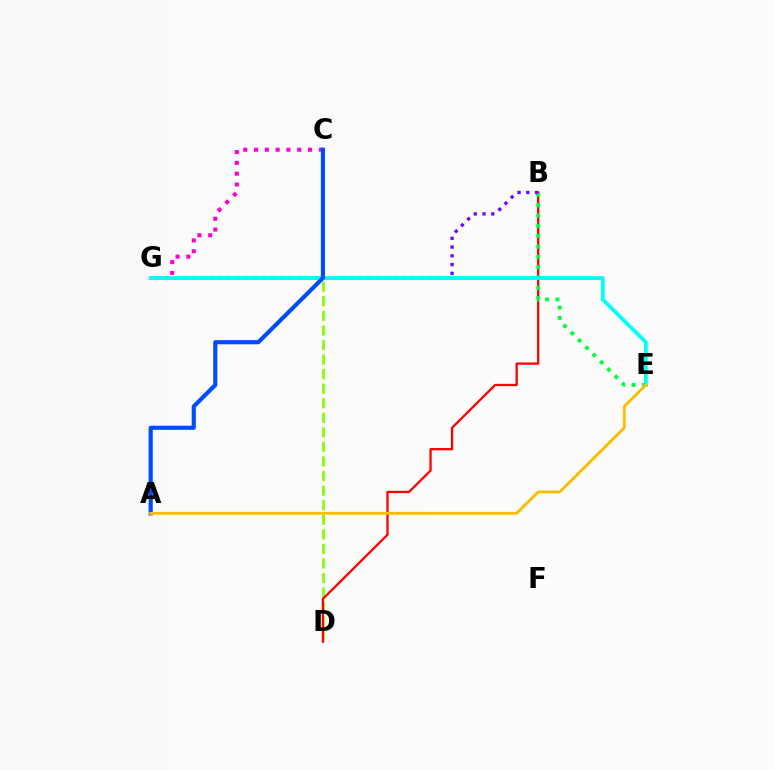{('C', 'G'): [{'color': '#ff00cf', 'line_style': 'dotted', 'thickness': 2.94}], ('C', 'D'): [{'color': '#84ff00', 'line_style': 'dashed', 'thickness': 1.98}], ('B', 'D'): [{'color': '#ff0000', 'line_style': 'solid', 'thickness': 1.65}], ('B', 'E'): [{'color': '#00ff39', 'line_style': 'dotted', 'thickness': 2.81}], ('B', 'G'): [{'color': '#7200ff', 'line_style': 'dotted', 'thickness': 2.38}], ('E', 'G'): [{'color': '#00fff6', 'line_style': 'solid', 'thickness': 2.75}], ('A', 'C'): [{'color': '#004bff', 'line_style': 'solid', 'thickness': 2.97}], ('A', 'E'): [{'color': '#ffbd00', 'line_style': 'solid', 'thickness': 2.08}]}